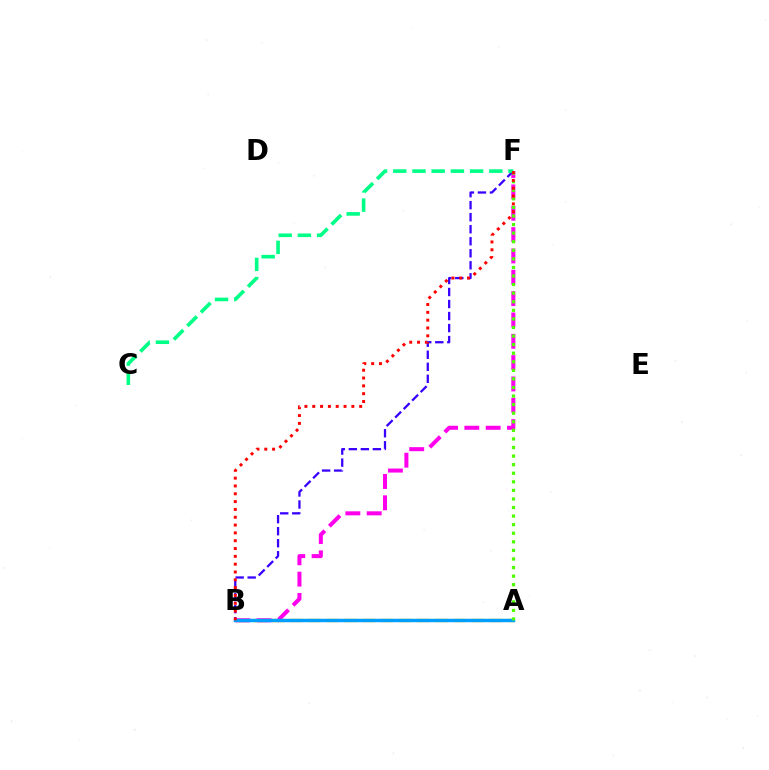{('A', 'B'): [{'color': '#ffd500', 'line_style': 'dashed', 'thickness': 2.47}, {'color': '#009eff', 'line_style': 'solid', 'thickness': 2.48}], ('B', 'F'): [{'color': '#ff00ed', 'line_style': 'dashed', 'thickness': 2.9}, {'color': '#3700ff', 'line_style': 'dashed', 'thickness': 1.63}, {'color': '#ff0000', 'line_style': 'dotted', 'thickness': 2.13}], ('C', 'F'): [{'color': '#00ff86', 'line_style': 'dashed', 'thickness': 2.61}], ('A', 'F'): [{'color': '#4fff00', 'line_style': 'dotted', 'thickness': 2.33}]}